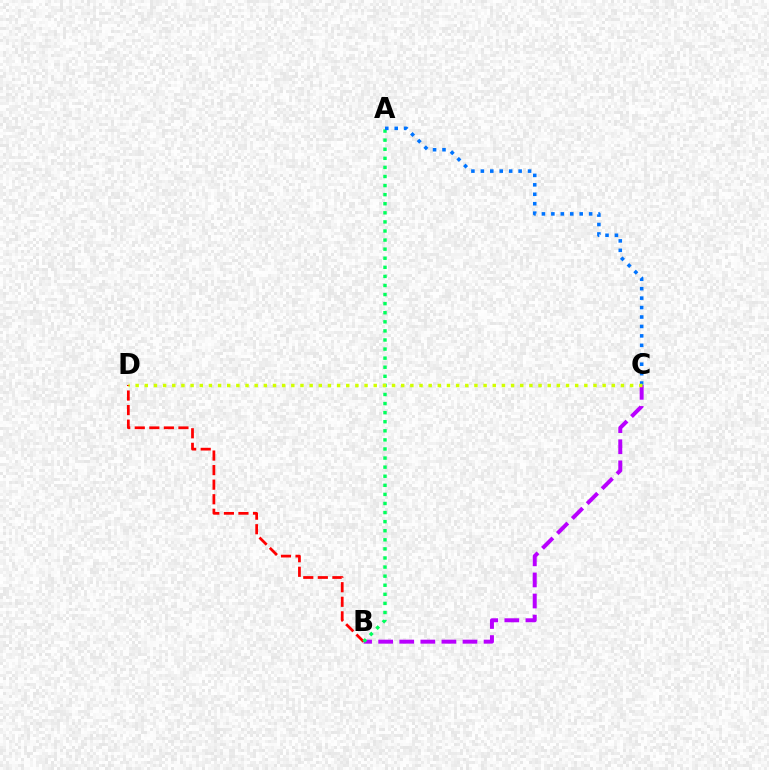{('B', 'C'): [{'color': '#b900ff', 'line_style': 'dashed', 'thickness': 2.86}], ('B', 'D'): [{'color': '#ff0000', 'line_style': 'dashed', 'thickness': 1.98}], ('A', 'B'): [{'color': '#00ff5c', 'line_style': 'dotted', 'thickness': 2.47}], ('A', 'C'): [{'color': '#0074ff', 'line_style': 'dotted', 'thickness': 2.57}], ('C', 'D'): [{'color': '#d1ff00', 'line_style': 'dotted', 'thickness': 2.49}]}